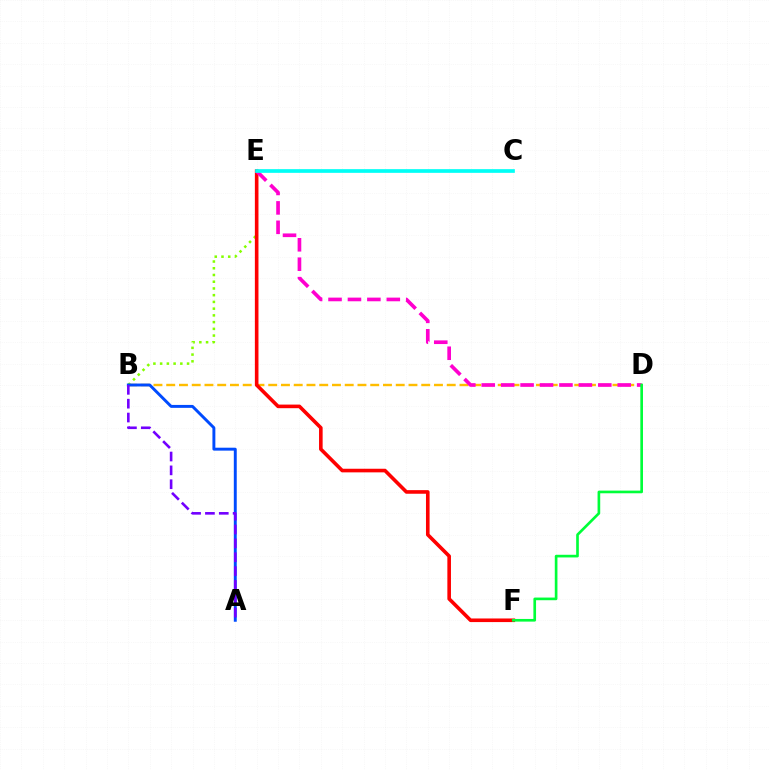{('B', 'D'): [{'color': '#ffbd00', 'line_style': 'dashed', 'thickness': 1.73}], ('B', 'E'): [{'color': '#84ff00', 'line_style': 'dotted', 'thickness': 1.83}], ('E', 'F'): [{'color': '#ff0000', 'line_style': 'solid', 'thickness': 2.6}], ('D', 'E'): [{'color': '#ff00cf', 'line_style': 'dashed', 'thickness': 2.64}], ('C', 'E'): [{'color': '#00fff6', 'line_style': 'solid', 'thickness': 2.66}], ('D', 'F'): [{'color': '#00ff39', 'line_style': 'solid', 'thickness': 1.91}], ('A', 'B'): [{'color': '#004bff', 'line_style': 'solid', 'thickness': 2.11}, {'color': '#7200ff', 'line_style': 'dashed', 'thickness': 1.88}]}